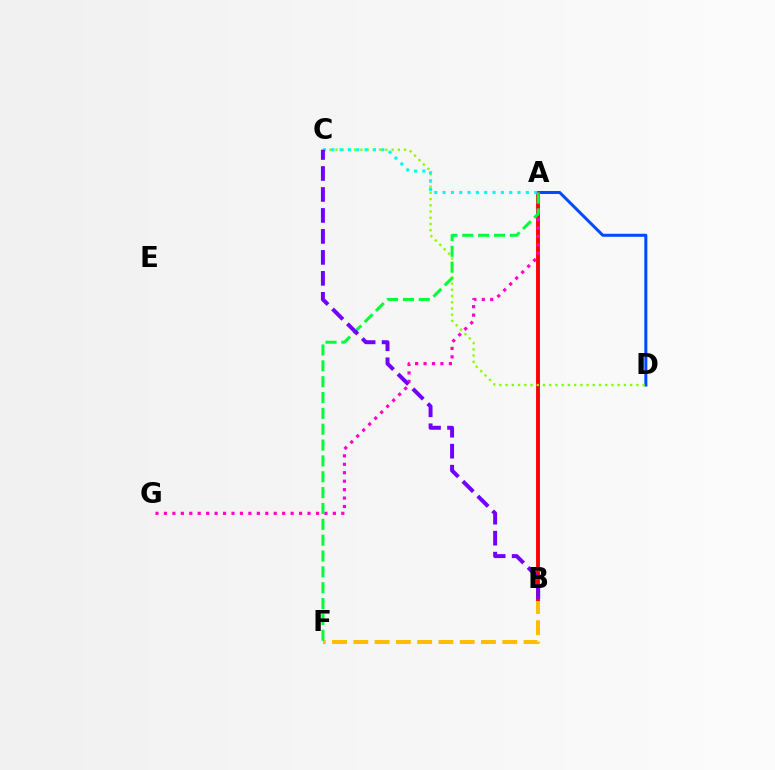{('A', 'D'): [{'color': '#004bff', 'line_style': 'solid', 'thickness': 2.17}], ('B', 'F'): [{'color': '#ffbd00', 'line_style': 'dashed', 'thickness': 2.89}], ('A', 'B'): [{'color': '#ff0000', 'line_style': 'solid', 'thickness': 2.79}], ('C', 'D'): [{'color': '#84ff00', 'line_style': 'dotted', 'thickness': 1.69}], ('A', 'C'): [{'color': '#00fff6', 'line_style': 'dotted', 'thickness': 2.26}], ('A', 'G'): [{'color': '#ff00cf', 'line_style': 'dotted', 'thickness': 2.29}], ('A', 'F'): [{'color': '#00ff39', 'line_style': 'dashed', 'thickness': 2.15}], ('B', 'C'): [{'color': '#7200ff', 'line_style': 'dashed', 'thickness': 2.85}]}